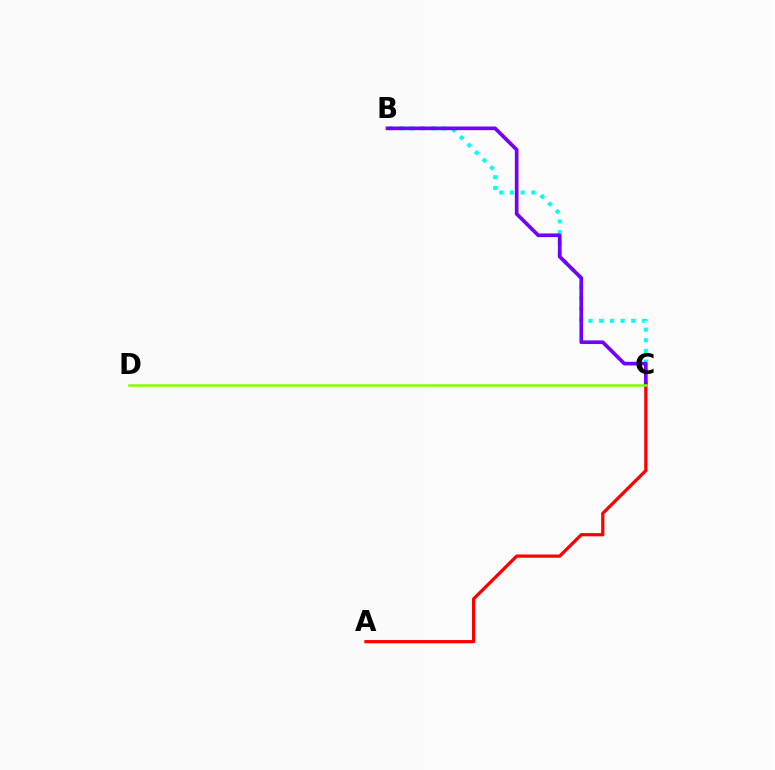{('A', 'C'): [{'color': '#ff0000', 'line_style': 'solid', 'thickness': 2.33}], ('B', 'C'): [{'color': '#00fff6', 'line_style': 'dotted', 'thickness': 2.9}, {'color': '#7200ff', 'line_style': 'solid', 'thickness': 2.63}], ('C', 'D'): [{'color': '#84ff00', 'line_style': 'solid', 'thickness': 1.84}]}